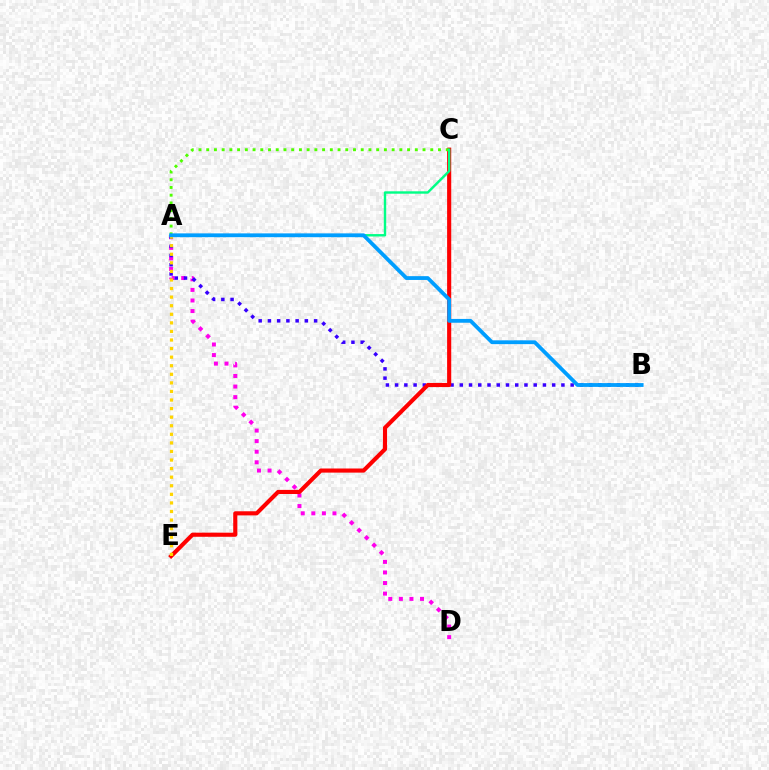{('A', 'D'): [{'color': '#ff00ed', 'line_style': 'dotted', 'thickness': 2.87}], ('A', 'B'): [{'color': '#3700ff', 'line_style': 'dotted', 'thickness': 2.51}, {'color': '#009eff', 'line_style': 'solid', 'thickness': 2.74}], ('C', 'E'): [{'color': '#ff0000', 'line_style': 'solid', 'thickness': 2.97}], ('A', 'E'): [{'color': '#ffd500', 'line_style': 'dotted', 'thickness': 2.33}], ('A', 'C'): [{'color': '#4fff00', 'line_style': 'dotted', 'thickness': 2.1}, {'color': '#00ff86', 'line_style': 'solid', 'thickness': 1.73}]}